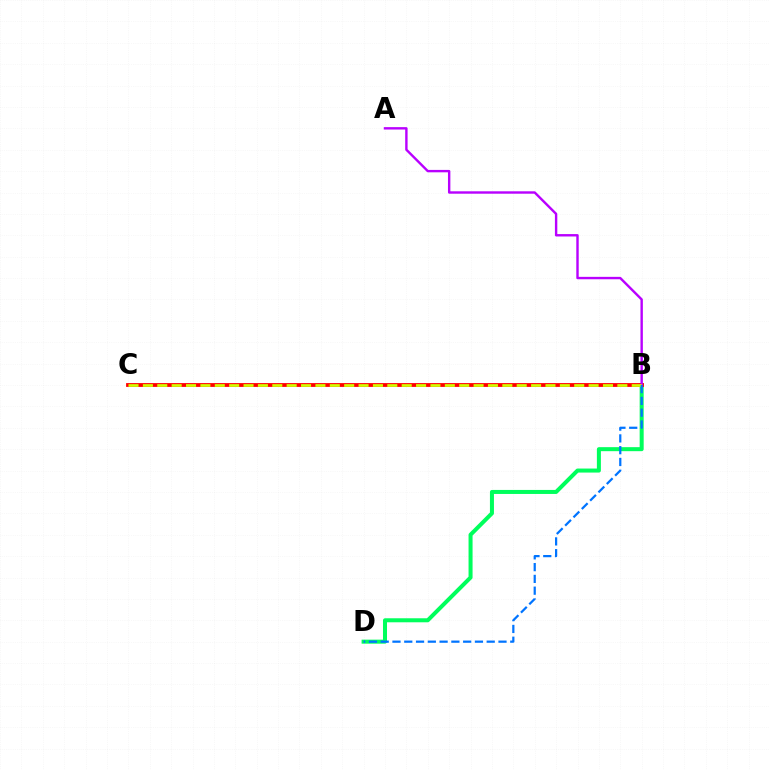{('B', 'D'): [{'color': '#00ff5c', 'line_style': 'solid', 'thickness': 2.89}, {'color': '#0074ff', 'line_style': 'dashed', 'thickness': 1.6}], ('B', 'C'): [{'color': '#ff0000', 'line_style': 'solid', 'thickness': 2.74}, {'color': '#d1ff00', 'line_style': 'dashed', 'thickness': 1.95}], ('A', 'B'): [{'color': '#b900ff', 'line_style': 'solid', 'thickness': 1.73}]}